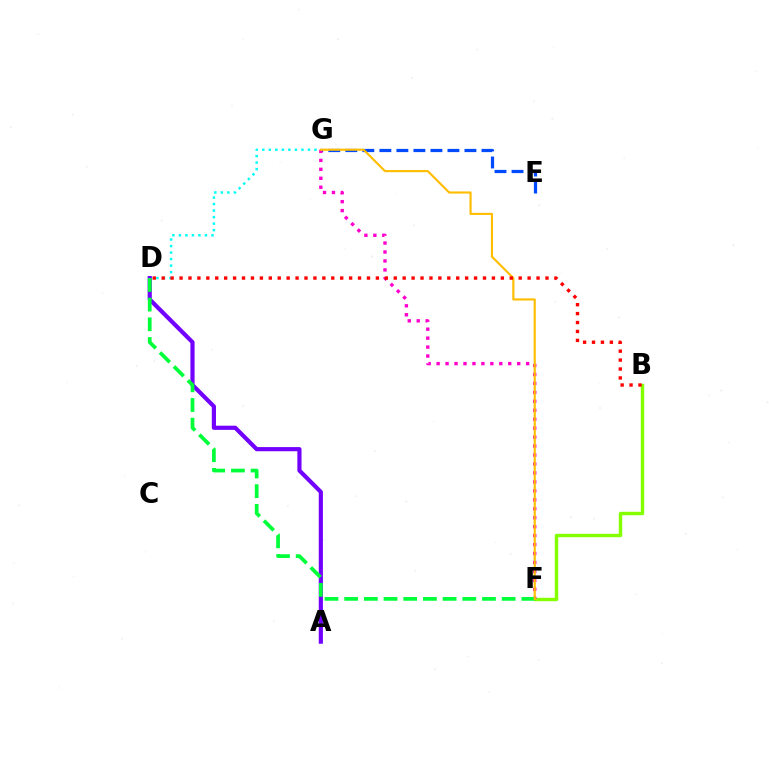{('E', 'G'): [{'color': '#004bff', 'line_style': 'dashed', 'thickness': 2.31}], ('B', 'F'): [{'color': '#84ff00', 'line_style': 'solid', 'thickness': 2.46}], ('D', 'G'): [{'color': '#00fff6', 'line_style': 'dotted', 'thickness': 1.77}], ('A', 'D'): [{'color': '#7200ff', 'line_style': 'solid', 'thickness': 3.0}], ('F', 'G'): [{'color': '#ff00cf', 'line_style': 'dotted', 'thickness': 2.43}, {'color': '#ffbd00', 'line_style': 'solid', 'thickness': 1.54}], ('D', 'F'): [{'color': '#00ff39', 'line_style': 'dashed', 'thickness': 2.67}], ('B', 'D'): [{'color': '#ff0000', 'line_style': 'dotted', 'thickness': 2.42}]}